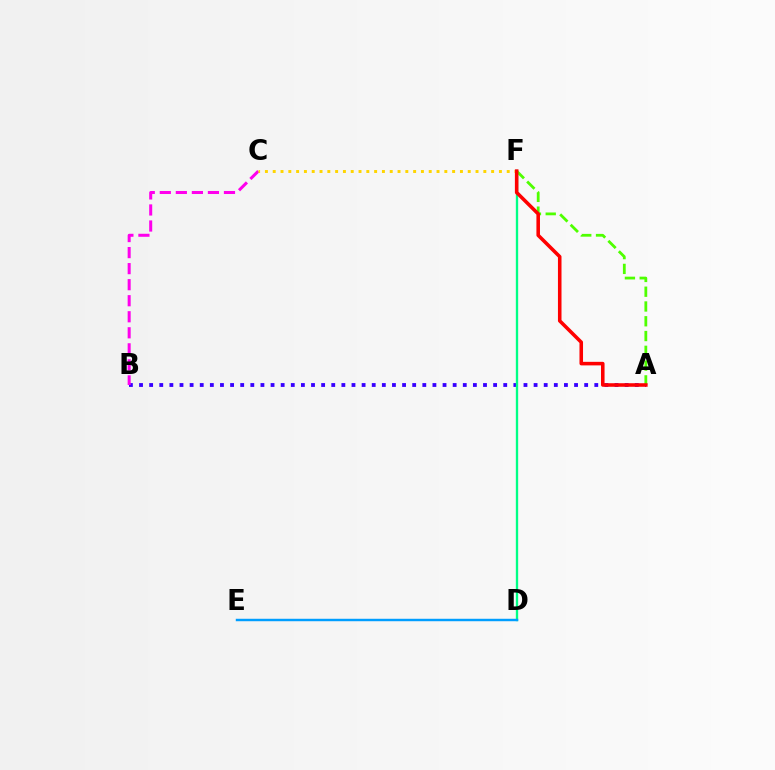{('A', 'B'): [{'color': '#3700ff', 'line_style': 'dotted', 'thickness': 2.75}], ('B', 'C'): [{'color': '#ff00ed', 'line_style': 'dashed', 'thickness': 2.18}], ('C', 'F'): [{'color': '#ffd500', 'line_style': 'dotted', 'thickness': 2.12}], ('D', 'F'): [{'color': '#00ff86', 'line_style': 'solid', 'thickness': 1.69}], ('A', 'F'): [{'color': '#4fff00', 'line_style': 'dashed', 'thickness': 2.01}, {'color': '#ff0000', 'line_style': 'solid', 'thickness': 2.56}], ('D', 'E'): [{'color': '#009eff', 'line_style': 'solid', 'thickness': 1.76}]}